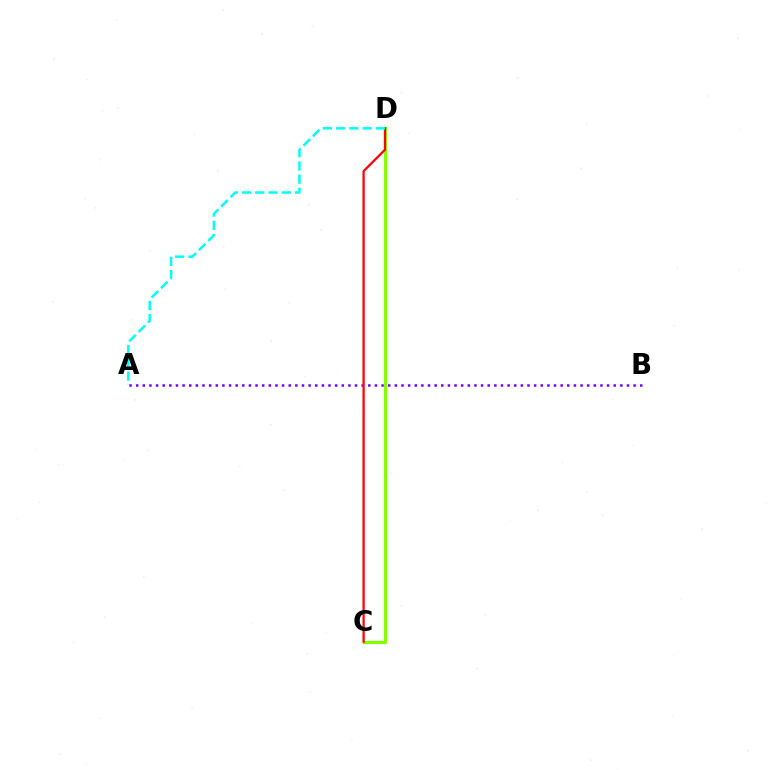{('A', 'B'): [{'color': '#7200ff', 'line_style': 'dotted', 'thickness': 1.8}], ('C', 'D'): [{'color': '#84ff00', 'line_style': 'solid', 'thickness': 2.29}, {'color': '#ff0000', 'line_style': 'solid', 'thickness': 1.61}], ('A', 'D'): [{'color': '#00fff6', 'line_style': 'dashed', 'thickness': 1.8}]}